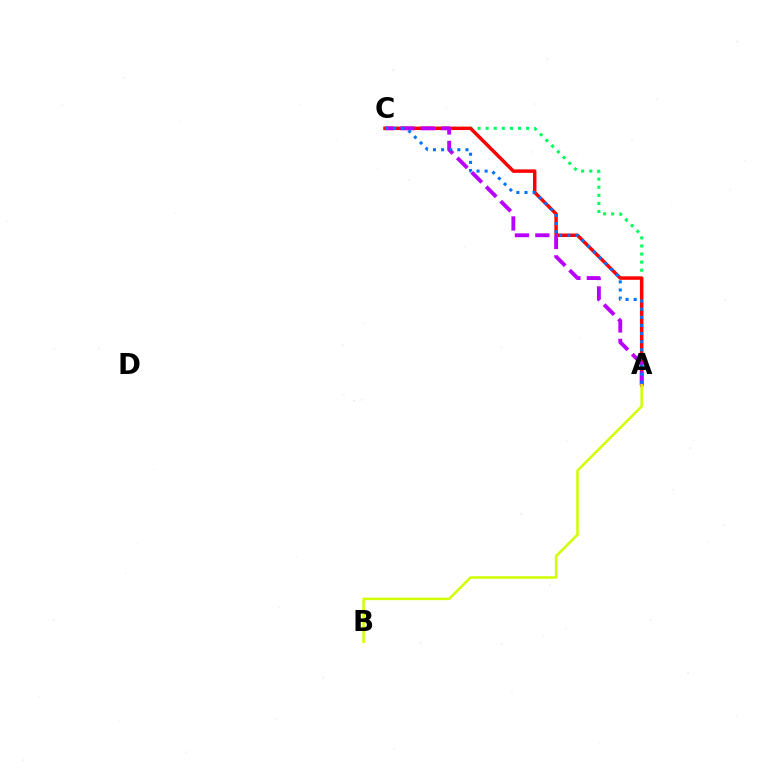{('A', 'C'): [{'color': '#00ff5c', 'line_style': 'dotted', 'thickness': 2.2}, {'color': '#ff0000', 'line_style': 'solid', 'thickness': 2.5}, {'color': '#b900ff', 'line_style': 'dashed', 'thickness': 2.78}, {'color': '#0074ff', 'line_style': 'dotted', 'thickness': 2.21}], ('A', 'B'): [{'color': '#d1ff00', 'line_style': 'solid', 'thickness': 1.82}]}